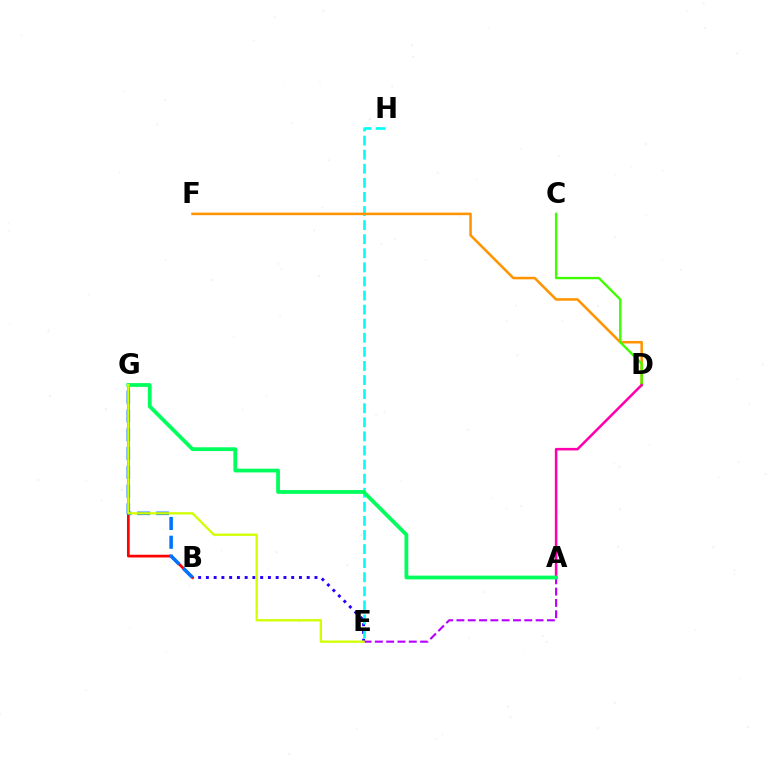{('B', 'E'): [{'color': '#2500ff', 'line_style': 'dotted', 'thickness': 2.11}], ('B', 'G'): [{'color': '#ff0000', 'line_style': 'solid', 'thickness': 1.96}, {'color': '#0074ff', 'line_style': 'dashed', 'thickness': 2.55}], ('A', 'E'): [{'color': '#b900ff', 'line_style': 'dashed', 'thickness': 1.54}], ('E', 'H'): [{'color': '#00fff6', 'line_style': 'dashed', 'thickness': 1.91}], ('D', 'F'): [{'color': '#ff9400', 'line_style': 'solid', 'thickness': 1.82}], ('C', 'D'): [{'color': '#3dff00', 'line_style': 'solid', 'thickness': 1.7}], ('A', 'D'): [{'color': '#ff00ac', 'line_style': 'solid', 'thickness': 1.84}], ('A', 'G'): [{'color': '#00ff5c', 'line_style': 'solid', 'thickness': 2.73}], ('E', 'G'): [{'color': '#d1ff00', 'line_style': 'solid', 'thickness': 1.67}]}